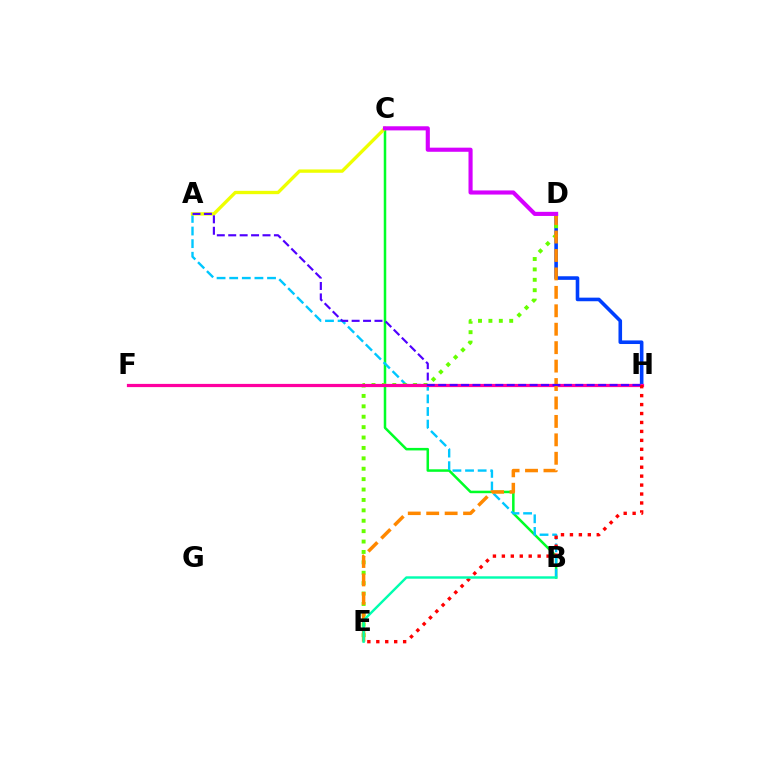{('D', 'H'): [{'color': '#003fff', 'line_style': 'solid', 'thickness': 2.59}], ('B', 'C'): [{'color': '#00ff27', 'line_style': 'solid', 'thickness': 1.81}], ('A', 'B'): [{'color': '#00c7ff', 'line_style': 'dashed', 'thickness': 1.71}], ('D', 'E'): [{'color': '#66ff00', 'line_style': 'dotted', 'thickness': 2.83}, {'color': '#ff8800', 'line_style': 'dashed', 'thickness': 2.5}], ('F', 'H'): [{'color': '#ff00a0', 'line_style': 'solid', 'thickness': 2.31}], ('A', 'C'): [{'color': '#eeff00', 'line_style': 'solid', 'thickness': 2.4}], ('E', 'H'): [{'color': '#ff0000', 'line_style': 'dotted', 'thickness': 2.43}], ('C', 'D'): [{'color': '#d600ff', 'line_style': 'solid', 'thickness': 2.96}], ('A', 'H'): [{'color': '#4f00ff', 'line_style': 'dashed', 'thickness': 1.55}], ('B', 'E'): [{'color': '#00ffaf', 'line_style': 'solid', 'thickness': 1.74}]}